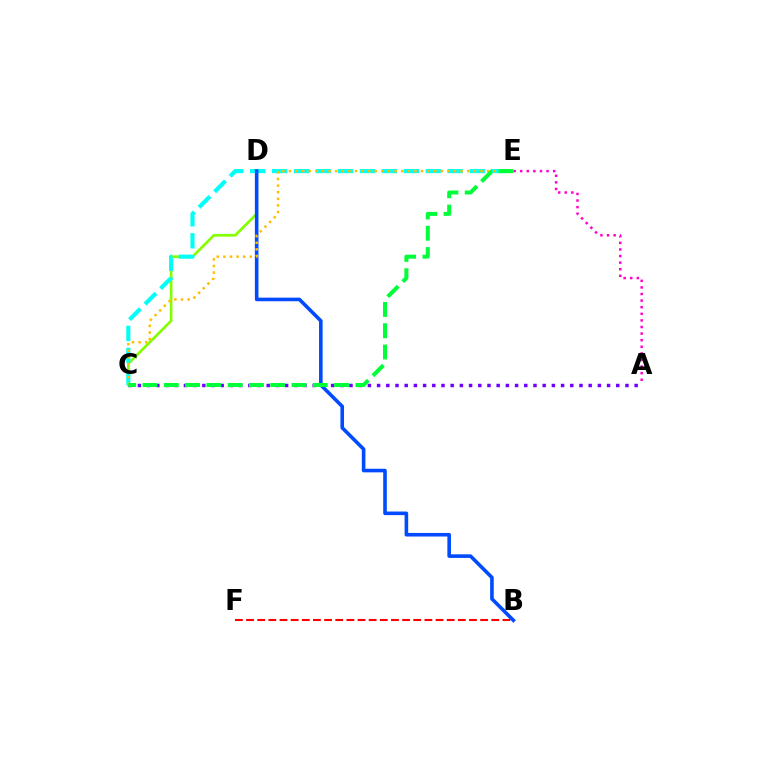{('C', 'D'): [{'color': '#84ff00', 'line_style': 'solid', 'thickness': 1.94}], ('A', 'C'): [{'color': '#7200ff', 'line_style': 'dotted', 'thickness': 2.5}], ('C', 'E'): [{'color': '#00fff6', 'line_style': 'dashed', 'thickness': 2.98}, {'color': '#ffbd00', 'line_style': 'dotted', 'thickness': 1.79}, {'color': '#00ff39', 'line_style': 'dashed', 'thickness': 2.89}], ('B', 'F'): [{'color': '#ff0000', 'line_style': 'dashed', 'thickness': 1.51}], ('A', 'E'): [{'color': '#ff00cf', 'line_style': 'dotted', 'thickness': 1.79}], ('B', 'D'): [{'color': '#004bff', 'line_style': 'solid', 'thickness': 2.59}]}